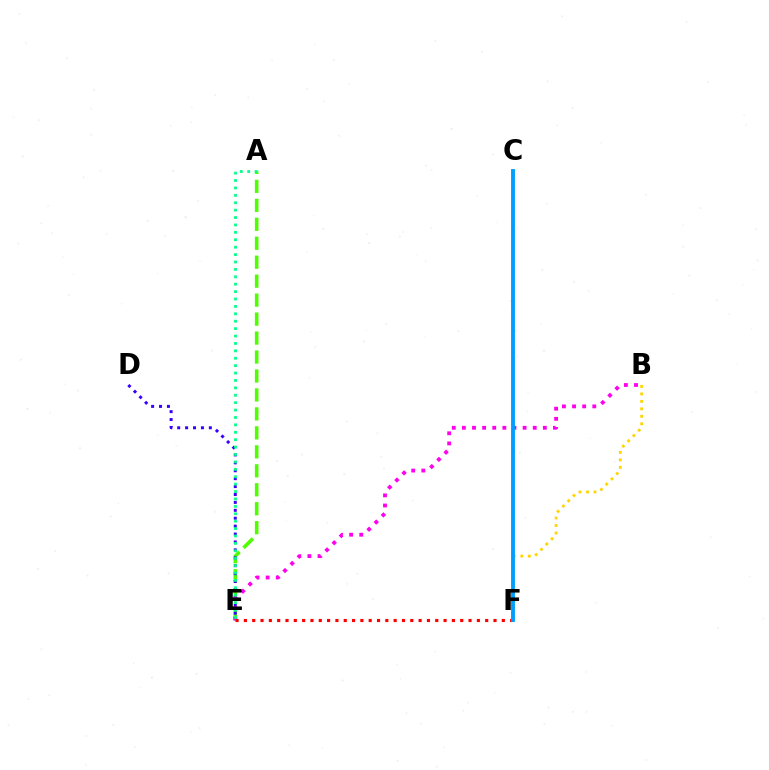{('A', 'E'): [{'color': '#4fff00', 'line_style': 'dashed', 'thickness': 2.58}, {'color': '#00ff86', 'line_style': 'dotted', 'thickness': 2.01}], ('B', 'F'): [{'color': '#ffd500', 'line_style': 'dotted', 'thickness': 2.03}], ('D', 'E'): [{'color': '#3700ff', 'line_style': 'dotted', 'thickness': 2.15}], ('B', 'E'): [{'color': '#ff00ed', 'line_style': 'dotted', 'thickness': 2.75}], ('E', 'F'): [{'color': '#ff0000', 'line_style': 'dotted', 'thickness': 2.26}], ('C', 'F'): [{'color': '#009eff', 'line_style': 'solid', 'thickness': 2.79}]}